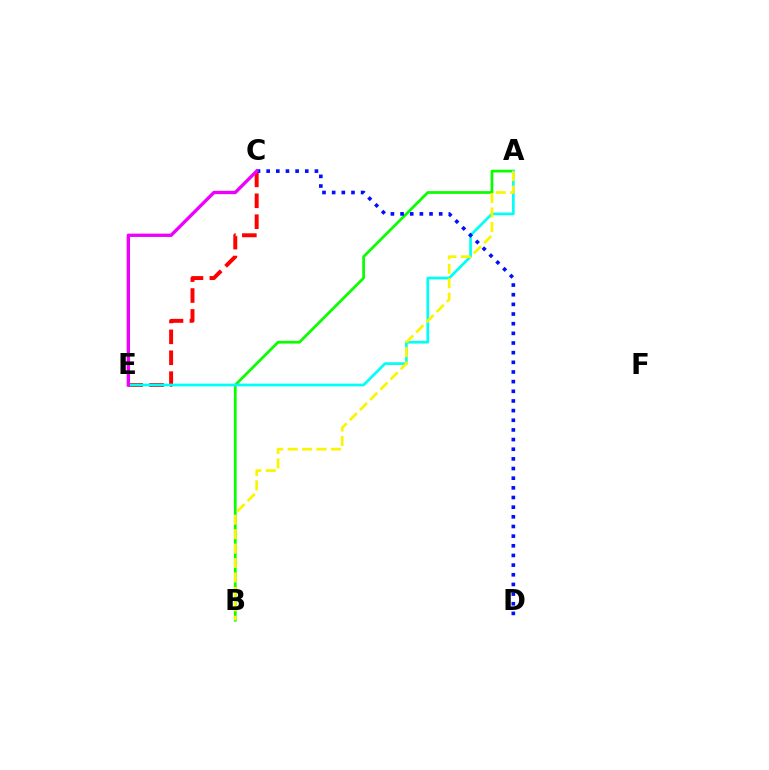{('A', 'B'): [{'color': '#08ff00', 'line_style': 'solid', 'thickness': 1.97}, {'color': '#fcf500', 'line_style': 'dashed', 'thickness': 1.96}], ('C', 'E'): [{'color': '#ff0000', 'line_style': 'dashed', 'thickness': 2.84}, {'color': '#ee00ff', 'line_style': 'solid', 'thickness': 2.4}], ('A', 'E'): [{'color': '#00fff6', 'line_style': 'solid', 'thickness': 1.95}], ('C', 'D'): [{'color': '#0010ff', 'line_style': 'dotted', 'thickness': 2.62}]}